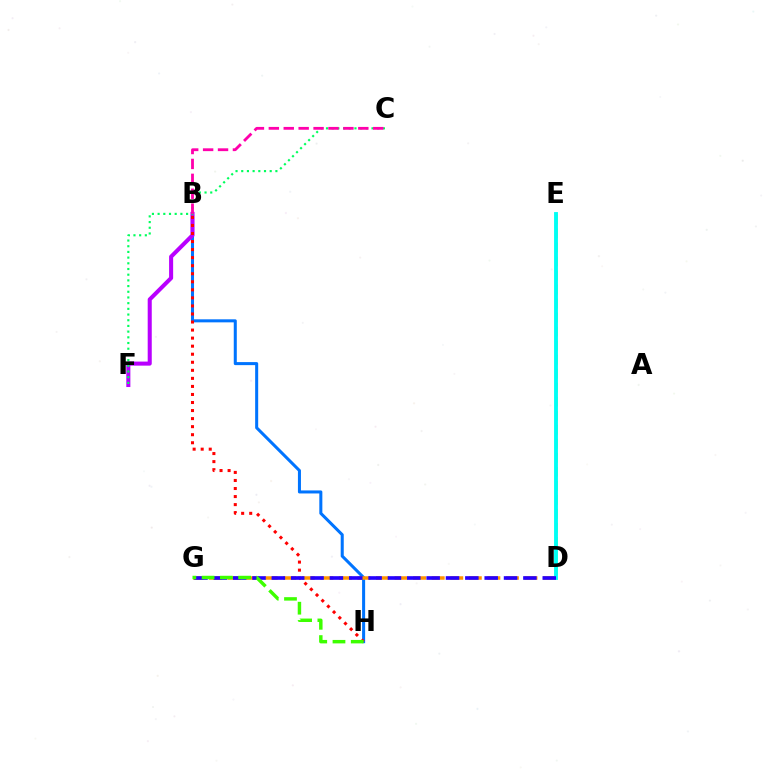{('B', 'H'): [{'color': '#0074ff', 'line_style': 'solid', 'thickness': 2.19}, {'color': '#ff0000', 'line_style': 'dotted', 'thickness': 2.19}], ('D', 'E'): [{'color': '#d1ff00', 'line_style': 'dashed', 'thickness': 1.9}, {'color': '#00fff6', 'line_style': 'solid', 'thickness': 2.78}], ('B', 'F'): [{'color': '#b900ff', 'line_style': 'solid', 'thickness': 2.92}], ('C', 'F'): [{'color': '#00ff5c', 'line_style': 'dotted', 'thickness': 1.55}], ('D', 'G'): [{'color': '#ff9400', 'line_style': 'dashed', 'thickness': 2.52}, {'color': '#2500ff', 'line_style': 'dashed', 'thickness': 2.63}], ('B', 'C'): [{'color': '#ff00ac', 'line_style': 'dashed', 'thickness': 2.03}], ('G', 'H'): [{'color': '#3dff00', 'line_style': 'dashed', 'thickness': 2.48}]}